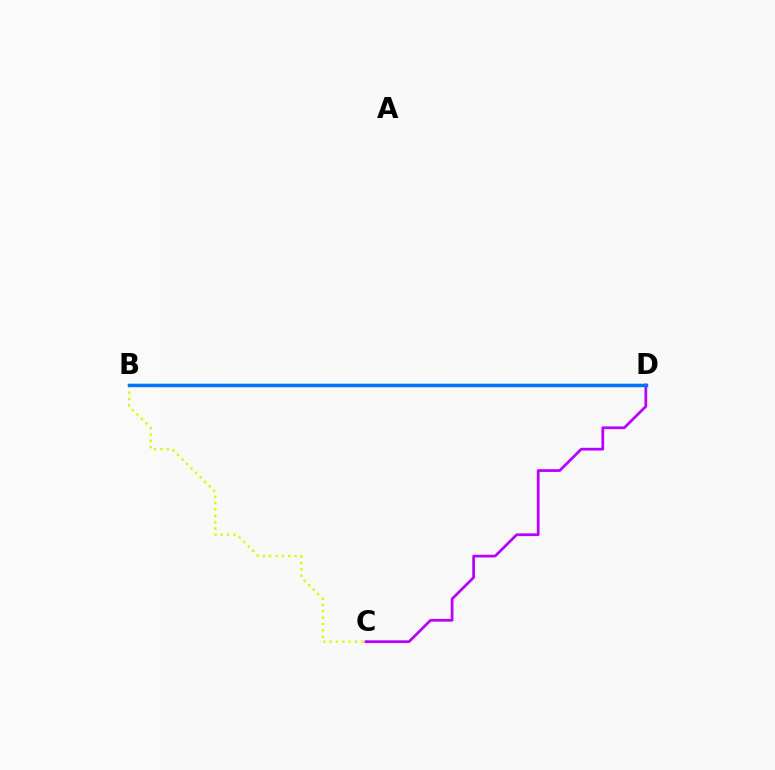{('C', 'D'): [{'color': '#b900ff', 'line_style': 'solid', 'thickness': 1.97}], ('B', 'D'): [{'color': '#00ff5c', 'line_style': 'solid', 'thickness': 1.7}, {'color': '#ff0000', 'line_style': 'dotted', 'thickness': 1.5}, {'color': '#0074ff', 'line_style': 'solid', 'thickness': 2.46}], ('B', 'C'): [{'color': '#d1ff00', 'line_style': 'dotted', 'thickness': 1.73}]}